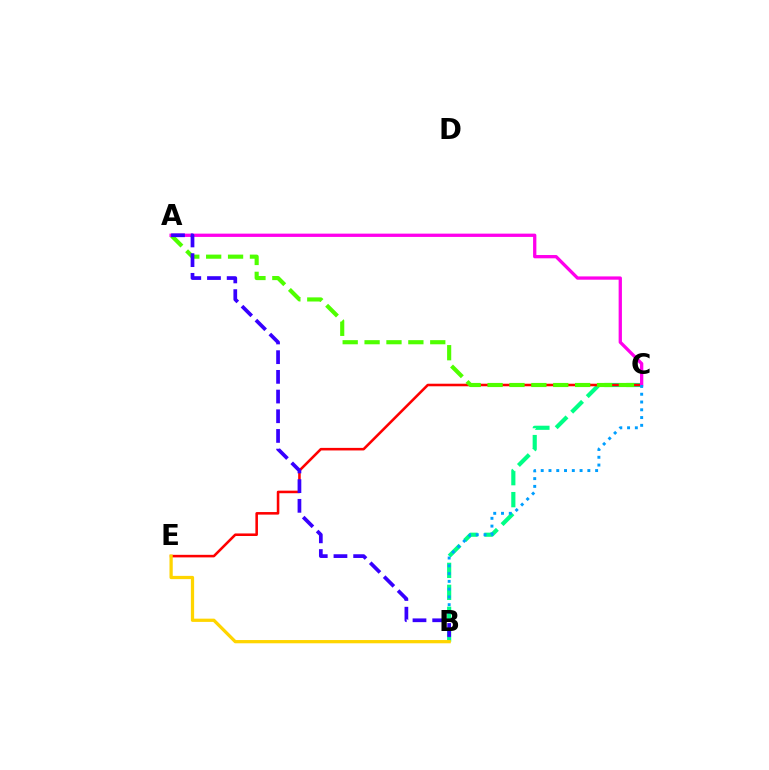{('B', 'C'): [{'color': '#00ff86', 'line_style': 'dashed', 'thickness': 2.98}, {'color': '#009eff', 'line_style': 'dotted', 'thickness': 2.11}], ('C', 'E'): [{'color': '#ff0000', 'line_style': 'solid', 'thickness': 1.84}], ('B', 'E'): [{'color': '#ffd500', 'line_style': 'solid', 'thickness': 2.34}], ('A', 'C'): [{'color': '#4fff00', 'line_style': 'dashed', 'thickness': 2.97}, {'color': '#ff00ed', 'line_style': 'solid', 'thickness': 2.37}], ('A', 'B'): [{'color': '#3700ff', 'line_style': 'dashed', 'thickness': 2.67}]}